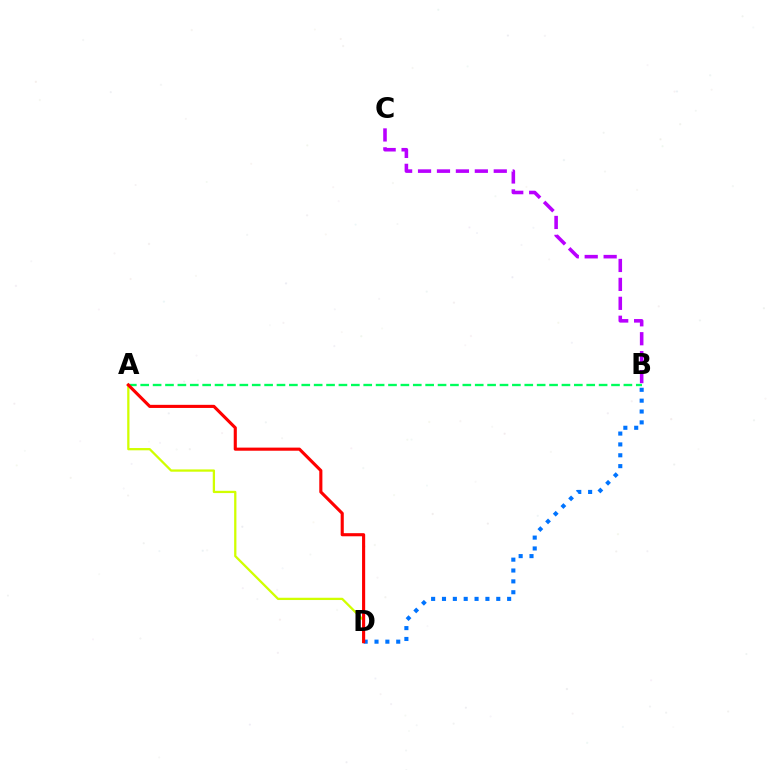{('B', 'D'): [{'color': '#0074ff', 'line_style': 'dotted', 'thickness': 2.95}], ('A', 'B'): [{'color': '#00ff5c', 'line_style': 'dashed', 'thickness': 1.68}], ('A', 'D'): [{'color': '#d1ff00', 'line_style': 'solid', 'thickness': 1.64}, {'color': '#ff0000', 'line_style': 'solid', 'thickness': 2.24}], ('B', 'C'): [{'color': '#b900ff', 'line_style': 'dashed', 'thickness': 2.57}]}